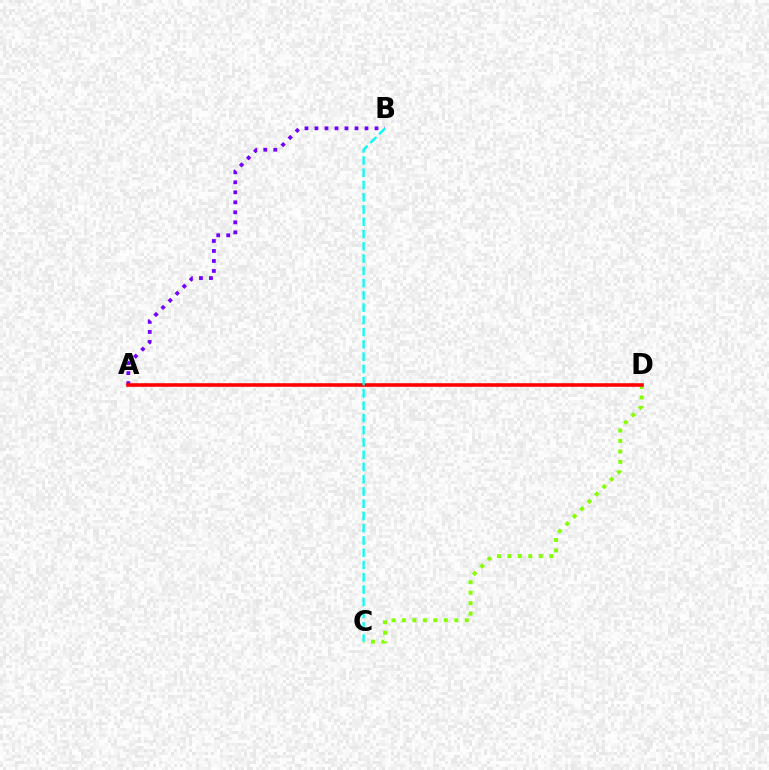{('C', 'D'): [{'color': '#84ff00', 'line_style': 'dotted', 'thickness': 2.85}], ('A', 'B'): [{'color': '#7200ff', 'line_style': 'dotted', 'thickness': 2.72}], ('A', 'D'): [{'color': '#ff0000', 'line_style': 'solid', 'thickness': 2.57}], ('B', 'C'): [{'color': '#00fff6', 'line_style': 'dashed', 'thickness': 1.67}]}